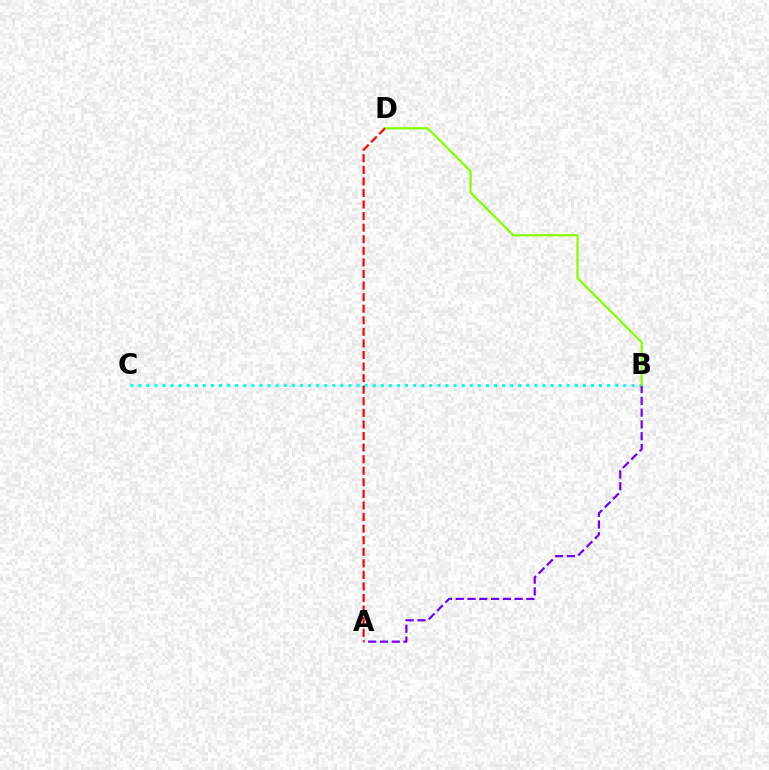{('B', 'C'): [{'color': '#00fff6', 'line_style': 'dotted', 'thickness': 2.2}], ('A', 'B'): [{'color': '#7200ff', 'line_style': 'dashed', 'thickness': 1.6}], ('B', 'D'): [{'color': '#84ff00', 'line_style': 'solid', 'thickness': 1.63}], ('A', 'D'): [{'color': '#ff0000', 'line_style': 'dashed', 'thickness': 1.57}]}